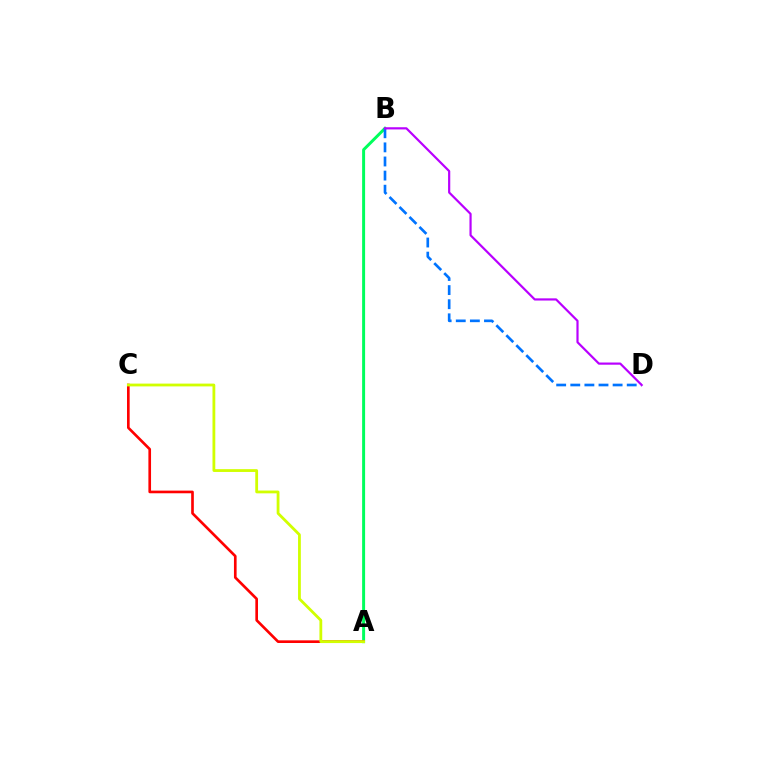{('A', 'B'): [{'color': '#00ff5c', 'line_style': 'solid', 'thickness': 2.14}], ('B', 'D'): [{'color': '#0074ff', 'line_style': 'dashed', 'thickness': 1.92}, {'color': '#b900ff', 'line_style': 'solid', 'thickness': 1.58}], ('A', 'C'): [{'color': '#ff0000', 'line_style': 'solid', 'thickness': 1.91}, {'color': '#d1ff00', 'line_style': 'solid', 'thickness': 2.02}]}